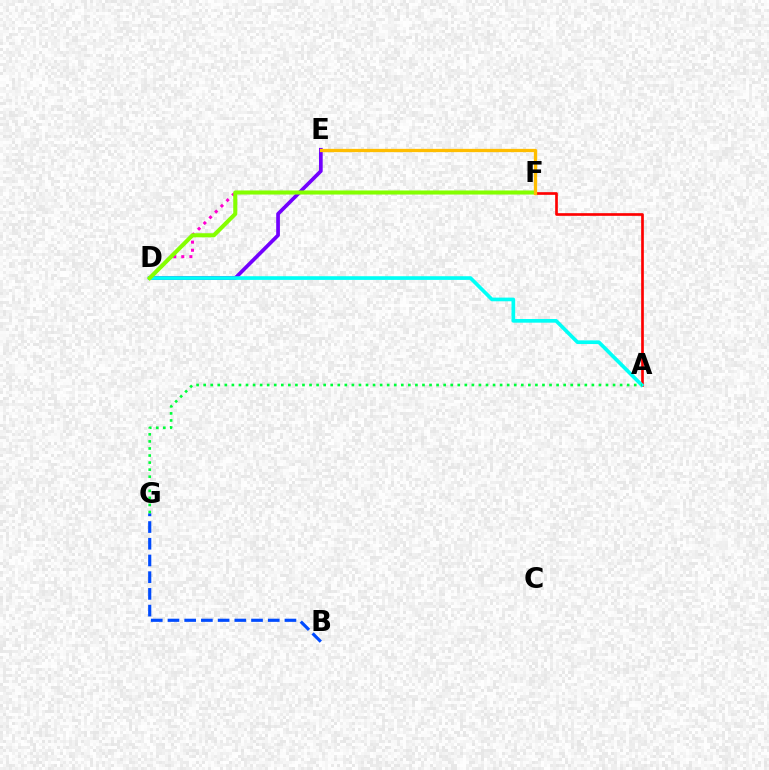{('D', 'E'): [{'color': '#7200ff', 'line_style': 'solid', 'thickness': 2.67}], ('D', 'F'): [{'color': '#ff00cf', 'line_style': 'dotted', 'thickness': 2.19}, {'color': '#84ff00', 'line_style': 'solid', 'thickness': 2.93}], ('B', 'G'): [{'color': '#004bff', 'line_style': 'dashed', 'thickness': 2.27}], ('A', 'F'): [{'color': '#ff0000', 'line_style': 'solid', 'thickness': 1.92}], ('A', 'D'): [{'color': '#00fff6', 'line_style': 'solid', 'thickness': 2.64}], ('A', 'G'): [{'color': '#00ff39', 'line_style': 'dotted', 'thickness': 1.92}], ('E', 'F'): [{'color': '#ffbd00', 'line_style': 'solid', 'thickness': 2.36}]}